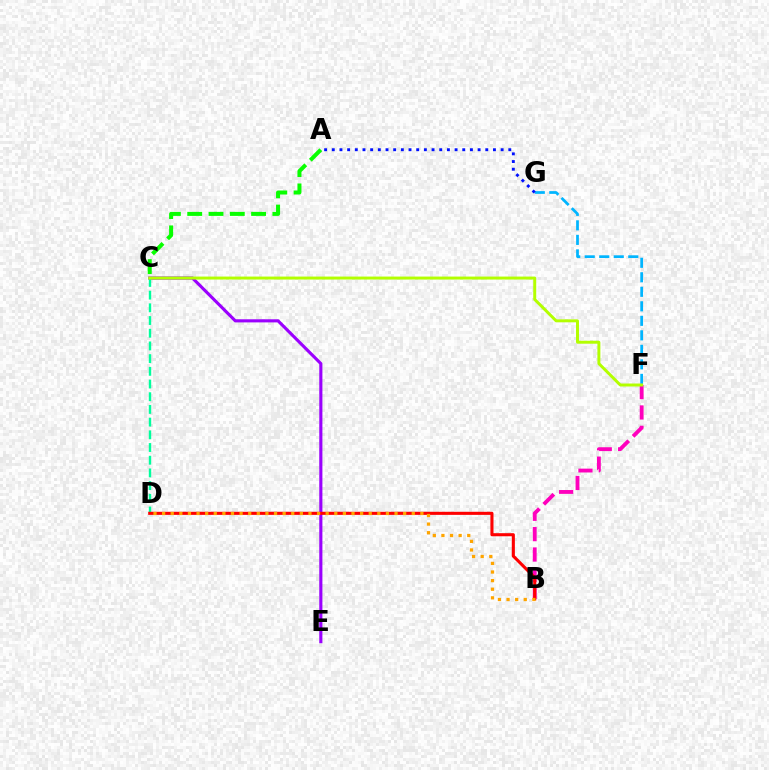{('B', 'F'): [{'color': '#ff00bd', 'line_style': 'dashed', 'thickness': 2.77}], ('C', 'E'): [{'color': '#9b00ff', 'line_style': 'solid', 'thickness': 2.25}], ('F', 'G'): [{'color': '#00b5ff', 'line_style': 'dashed', 'thickness': 1.97}], ('C', 'D'): [{'color': '#00ff9d', 'line_style': 'dashed', 'thickness': 1.73}], ('A', 'C'): [{'color': '#08ff00', 'line_style': 'dashed', 'thickness': 2.89}], ('C', 'F'): [{'color': '#b3ff00', 'line_style': 'solid', 'thickness': 2.14}], ('B', 'D'): [{'color': '#ff0000', 'line_style': 'solid', 'thickness': 2.22}, {'color': '#ffa500', 'line_style': 'dotted', 'thickness': 2.34}], ('A', 'G'): [{'color': '#0010ff', 'line_style': 'dotted', 'thickness': 2.09}]}